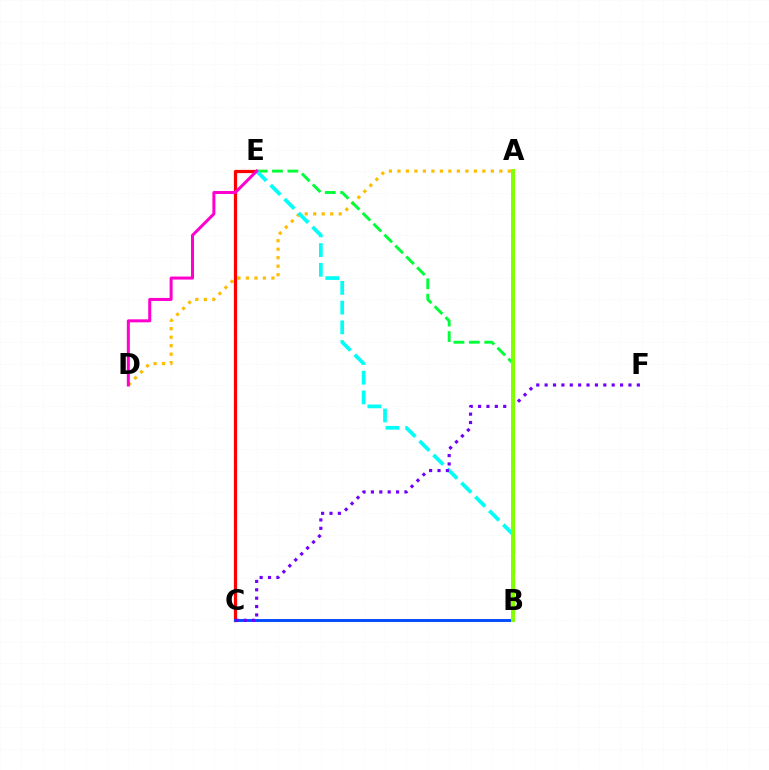{('A', 'D'): [{'color': '#ffbd00', 'line_style': 'dotted', 'thickness': 2.31}], ('C', 'E'): [{'color': '#ff0000', 'line_style': 'solid', 'thickness': 2.33}], ('B', 'E'): [{'color': '#00ff39', 'line_style': 'dashed', 'thickness': 2.09}, {'color': '#00fff6', 'line_style': 'dashed', 'thickness': 2.68}], ('B', 'C'): [{'color': '#004bff', 'line_style': 'solid', 'thickness': 2.08}], ('D', 'E'): [{'color': '#ff00cf', 'line_style': 'solid', 'thickness': 2.18}], ('C', 'F'): [{'color': '#7200ff', 'line_style': 'dotted', 'thickness': 2.28}], ('A', 'B'): [{'color': '#84ff00', 'line_style': 'solid', 'thickness': 2.84}]}